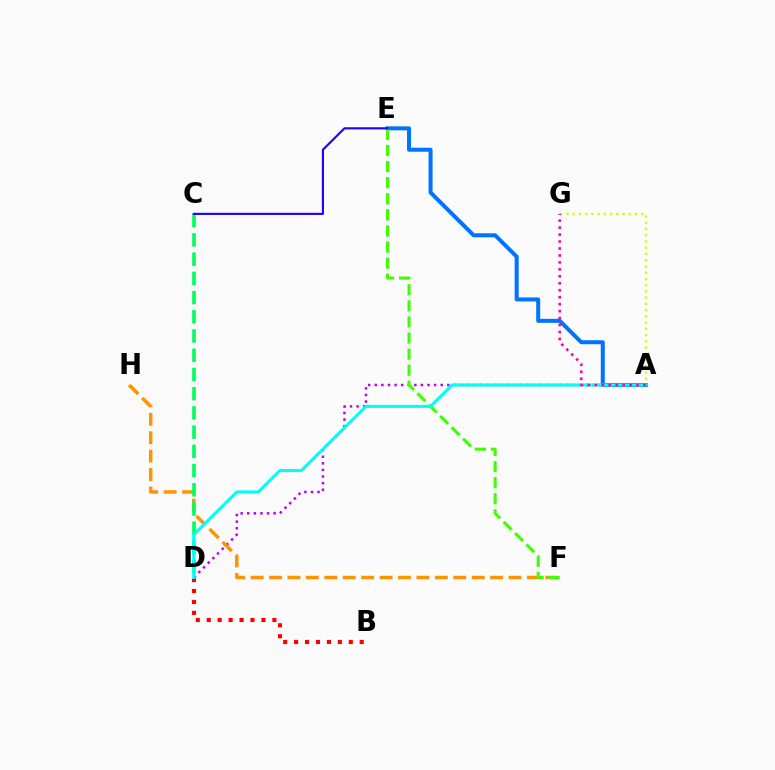{('A', 'E'): [{'color': '#0074ff', 'line_style': 'solid', 'thickness': 2.89}], ('A', 'D'): [{'color': '#b900ff', 'line_style': 'dotted', 'thickness': 1.79}, {'color': '#00fff6', 'line_style': 'solid', 'thickness': 2.21}], ('F', 'H'): [{'color': '#ff9400', 'line_style': 'dashed', 'thickness': 2.5}], ('C', 'D'): [{'color': '#00ff5c', 'line_style': 'dashed', 'thickness': 2.61}], ('E', 'F'): [{'color': '#3dff00', 'line_style': 'dashed', 'thickness': 2.19}], ('A', 'G'): [{'color': '#d1ff00', 'line_style': 'dotted', 'thickness': 1.69}, {'color': '#ff00ac', 'line_style': 'dotted', 'thickness': 1.89}], ('C', 'E'): [{'color': '#2500ff', 'line_style': 'solid', 'thickness': 1.55}], ('B', 'D'): [{'color': '#ff0000', 'line_style': 'dotted', 'thickness': 2.97}]}